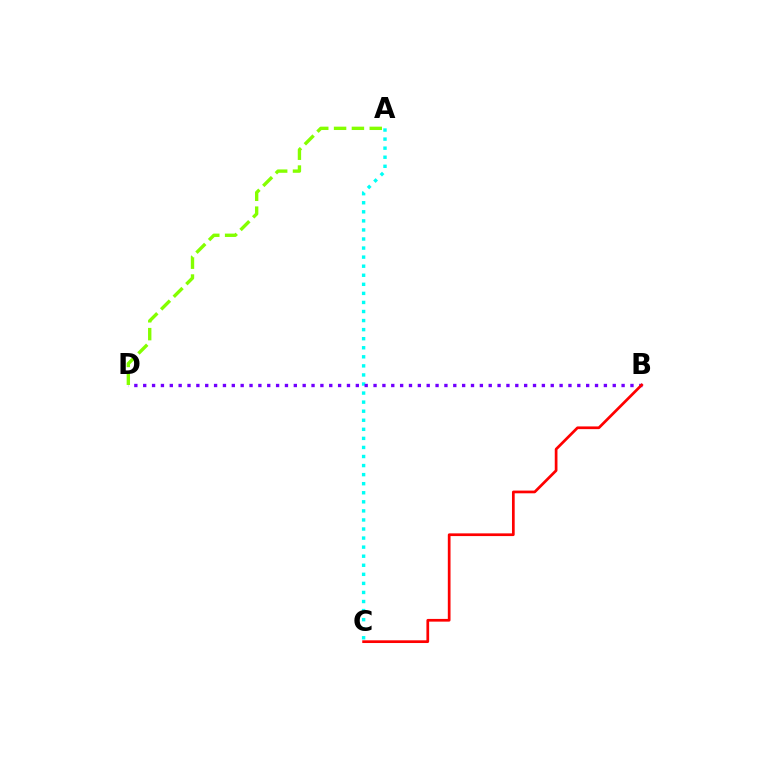{('A', 'C'): [{'color': '#00fff6', 'line_style': 'dotted', 'thickness': 2.46}], ('B', 'D'): [{'color': '#7200ff', 'line_style': 'dotted', 'thickness': 2.41}], ('A', 'D'): [{'color': '#84ff00', 'line_style': 'dashed', 'thickness': 2.42}], ('B', 'C'): [{'color': '#ff0000', 'line_style': 'solid', 'thickness': 1.95}]}